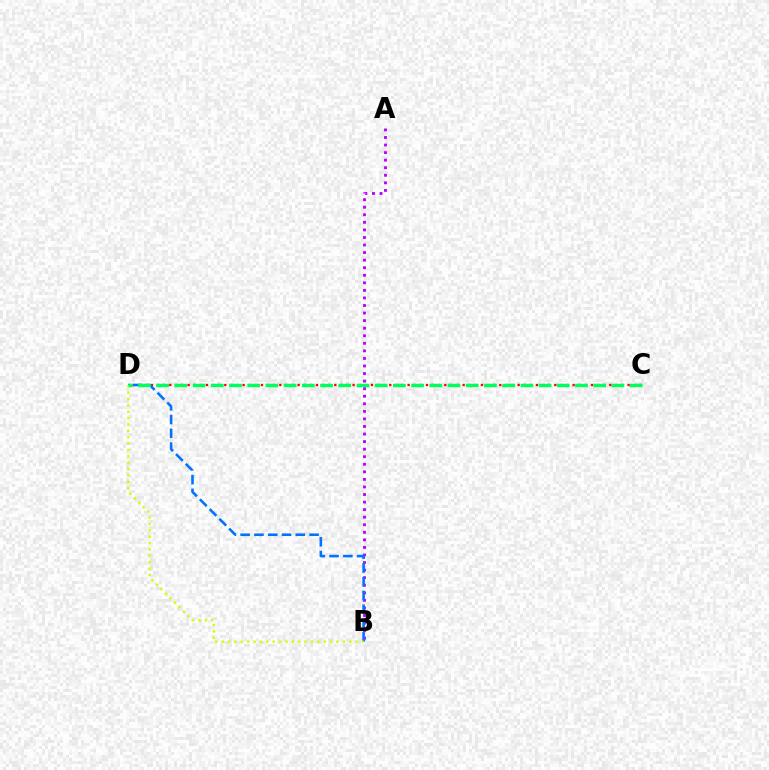{('C', 'D'): [{'color': '#ff0000', 'line_style': 'dotted', 'thickness': 1.66}, {'color': '#00ff5c', 'line_style': 'dashed', 'thickness': 2.47}], ('A', 'B'): [{'color': '#b900ff', 'line_style': 'dotted', 'thickness': 2.05}], ('B', 'D'): [{'color': '#0074ff', 'line_style': 'dashed', 'thickness': 1.87}, {'color': '#d1ff00', 'line_style': 'dotted', 'thickness': 1.73}]}